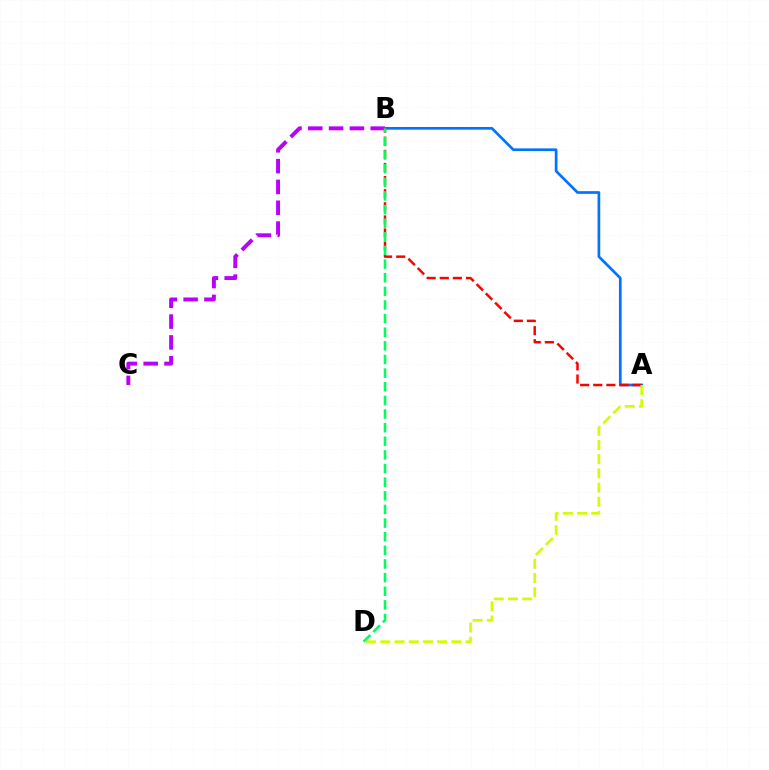{('B', 'C'): [{'color': '#b900ff', 'line_style': 'dashed', 'thickness': 2.83}], ('A', 'B'): [{'color': '#0074ff', 'line_style': 'solid', 'thickness': 1.93}, {'color': '#ff0000', 'line_style': 'dashed', 'thickness': 1.78}], ('A', 'D'): [{'color': '#d1ff00', 'line_style': 'dashed', 'thickness': 1.93}], ('B', 'D'): [{'color': '#00ff5c', 'line_style': 'dashed', 'thickness': 1.85}]}